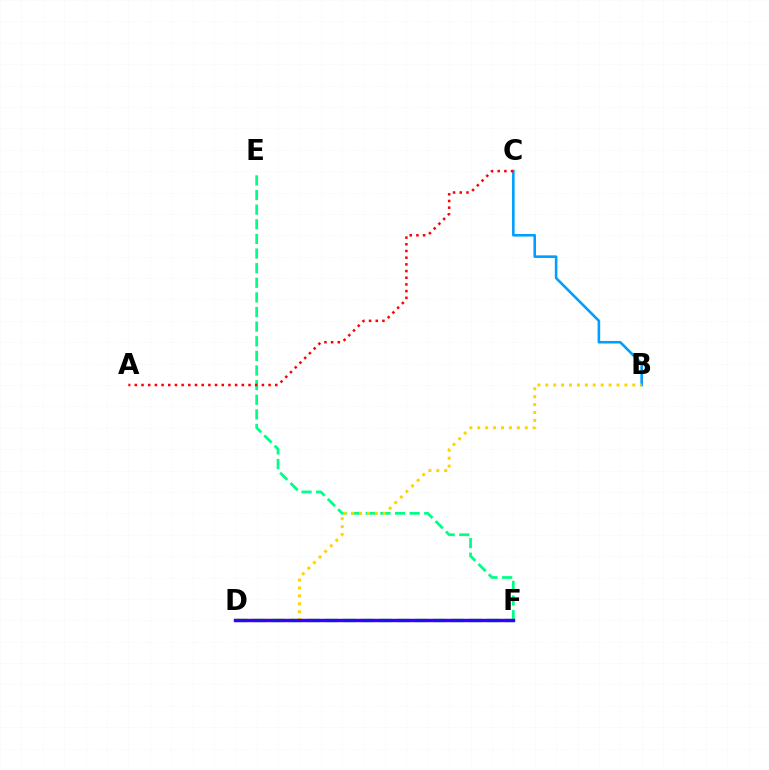{('D', 'F'): [{'color': '#ff00ed', 'line_style': 'dashed', 'thickness': 1.81}, {'color': '#4fff00', 'line_style': 'dashed', 'thickness': 2.44}, {'color': '#3700ff', 'line_style': 'solid', 'thickness': 2.46}], ('E', 'F'): [{'color': '#00ff86', 'line_style': 'dashed', 'thickness': 1.99}], ('B', 'C'): [{'color': '#009eff', 'line_style': 'solid', 'thickness': 1.86}], ('A', 'C'): [{'color': '#ff0000', 'line_style': 'dotted', 'thickness': 1.82}], ('B', 'D'): [{'color': '#ffd500', 'line_style': 'dotted', 'thickness': 2.15}]}